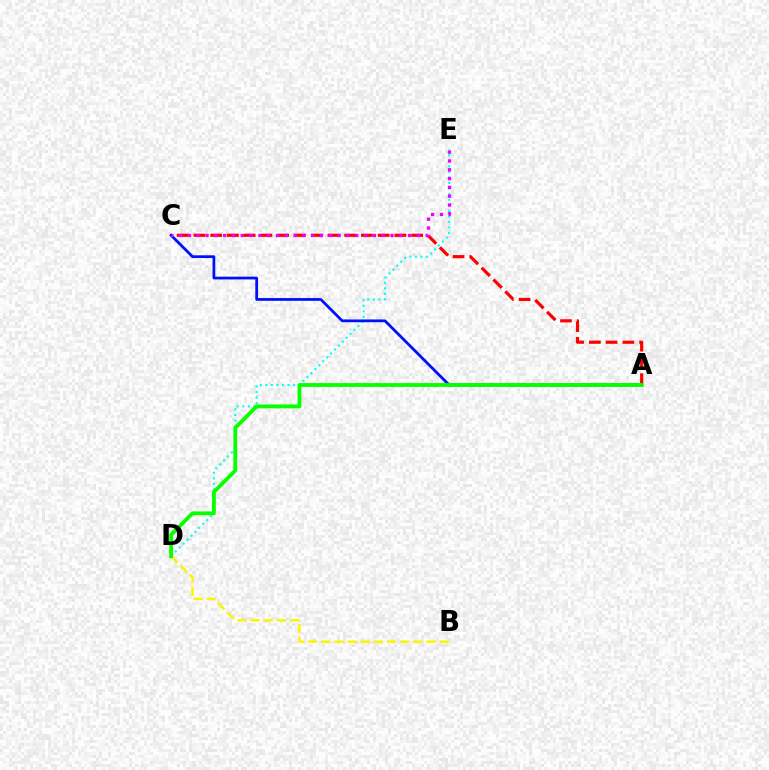{('A', 'C'): [{'color': '#ff0000', 'line_style': 'dashed', 'thickness': 2.28}, {'color': '#0010ff', 'line_style': 'solid', 'thickness': 1.99}], ('D', 'E'): [{'color': '#00fff6', 'line_style': 'dotted', 'thickness': 1.51}], ('B', 'D'): [{'color': '#fcf500', 'line_style': 'dashed', 'thickness': 1.79}], ('A', 'D'): [{'color': '#08ff00', 'line_style': 'solid', 'thickness': 2.75}], ('C', 'E'): [{'color': '#ee00ff', 'line_style': 'dotted', 'thickness': 2.39}]}